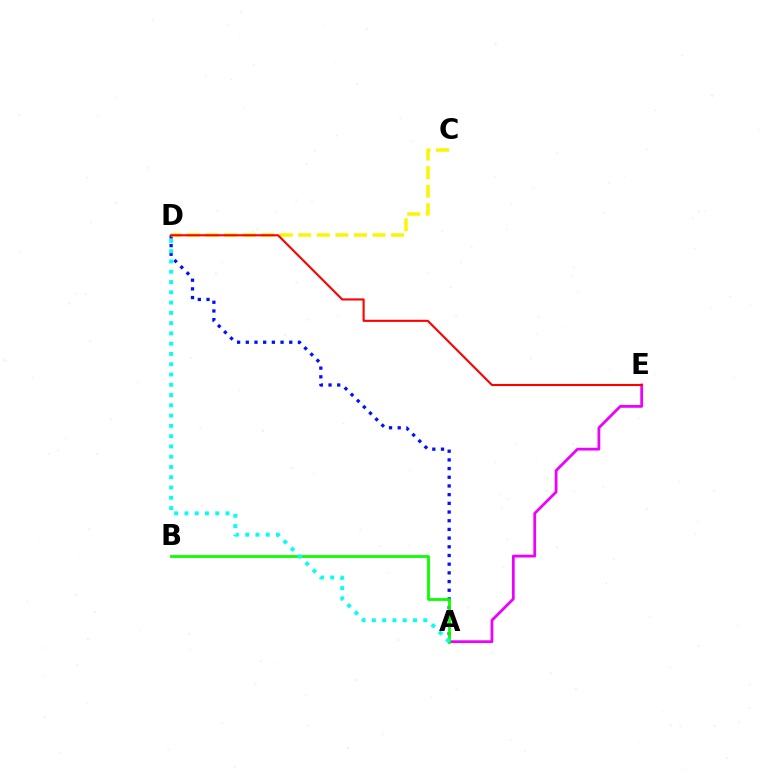{('A', 'E'): [{'color': '#ee00ff', 'line_style': 'solid', 'thickness': 1.99}], ('A', 'D'): [{'color': '#0010ff', 'line_style': 'dotted', 'thickness': 2.36}, {'color': '#00fff6', 'line_style': 'dotted', 'thickness': 2.79}], ('C', 'D'): [{'color': '#fcf500', 'line_style': 'dashed', 'thickness': 2.52}], ('D', 'E'): [{'color': '#ff0000', 'line_style': 'solid', 'thickness': 1.51}], ('A', 'B'): [{'color': '#08ff00', 'line_style': 'solid', 'thickness': 2.01}]}